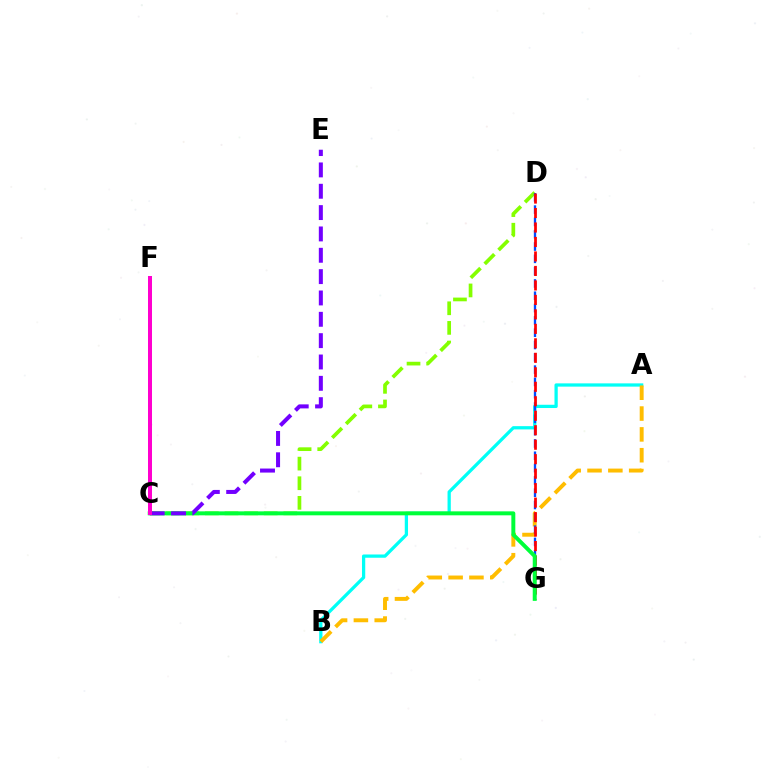{('C', 'D'): [{'color': '#84ff00', 'line_style': 'dashed', 'thickness': 2.66}], ('A', 'B'): [{'color': '#00fff6', 'line_style': 'solid', 'thickness': 2.35}, {'color': '#ffbd00', 'line_style': 'dashed', 'thickness': 2.83}], ('D', 'G'): [{'color': '#004bff', 'line_style': 'dashed', 'thickness': 1.67}, {'color': '#ff0000', 'line_style': 'dashed', 'thickness': 1.97}], ('C', 'G'): [{'color': '#00ff39', 'line_style': 'solid', 'thickness': 2.86}], ('C', 'E'): [{'color': '#7200ff', 'line_style': 'dashed', 'thickness': 2.9}], ('C', 'F'): [{'color': '#ff00cf', 'line_style': 'solid', 'thickness': 2.88}]}